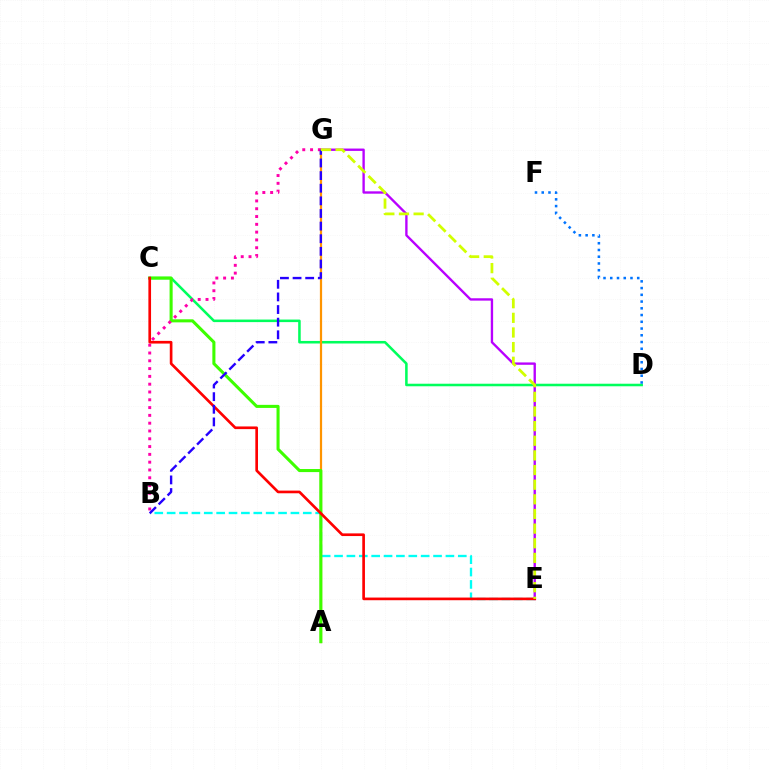{('B', 'E'): [{'color': '#00fff6', 'line_style': 'dashed', 'thickness': 1.68}], ('C', 'D'): [{'color': '#00ff5c', 'line_style': 'solid', 'thickness': 1.83}], ('E', 'G'): [{'color': '#b900ff', 'line_style': 'solid', 'thickness': 1.7}, {'color': '#d1ff00', 'line_style': 'dashed', 'thickness': 1.99}], ('A', 'G'): [{'color': '#ff9400', 'line_style': 'solid', 'thickness': 1.6}], ('A', 'C'): [{'color': '#3dff00', 'line_style': 'solid', 'thickness': 2.21}], ('D', 'F'): [{'color': '#0074ff', 'line_style': 'dotted', 'thickness': 1.83}], ('B', 'G'): [{'color': '#ff00ac', 'line_style': 'dotted', 'thickness': 2.12}, {'color': '#2500ff', 'line_style': 'dashed', 'thickness': 1.71}], ('C', 'E'): [{'color': '#ff0000', 'line_style': 'solid', 'thickness': 1.92}]}